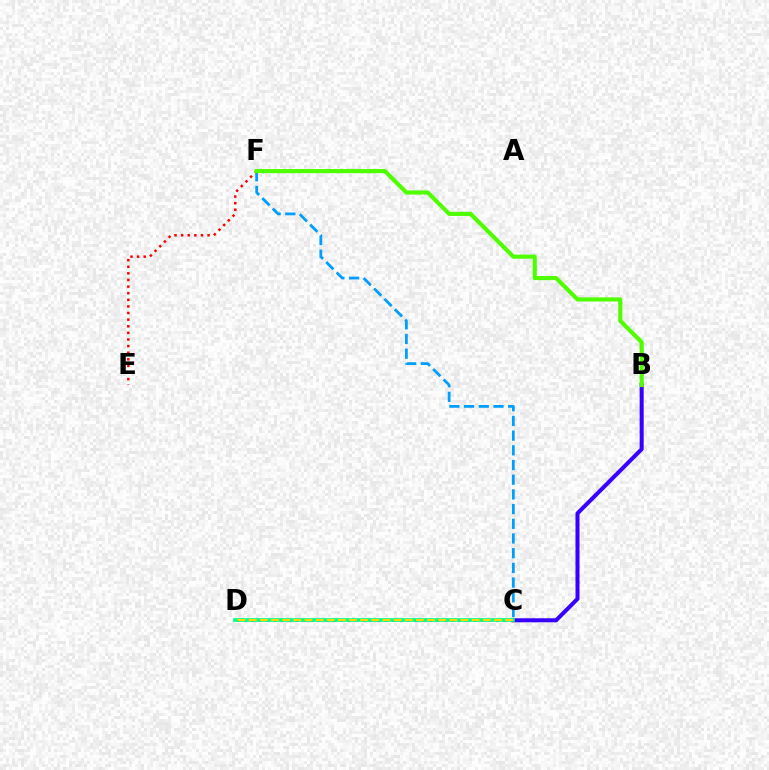{('C', 'F'): [{'color': '#009eff', 'line_style': 'dashed', 'thickness': 2.0}], ('C', 'D'): [{'color': '#ff00ed', 'line_style': 'dotted', 'thickness': 2.01}, {'color': '#00ff86', 'line_style': 'solid', 'thickness': 2.65}, {'color': '#ffd500', 'line_style': 'dashed', 'thickness': 1.51}], ('B', 'C'): [{'color': '#3700ff', 'line_style': 'solid', 'thickness': 2.9}], ('E', 'F'): [{'color': '#ff0000', 'line_style': 'dotted', 'thickness': 1.8}], ('B', 'F'): [{'color': '#4fff00', 'line_style': 'solid', 'thickness': 2.98}]}